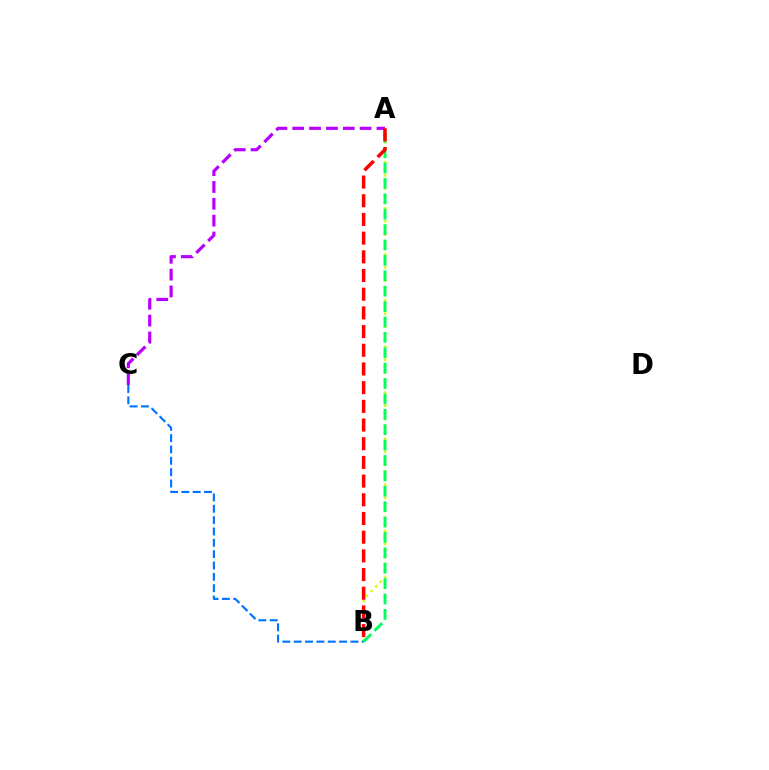{('A', 'B'): [{'color': '#d1ff00', 'line_style': 'dotted', 'thickness': 1.79}, {'color': '#00ff5c', 'line_style': 'dashed', 'thickness': 2.09}, {'color': '#ff0000', 'line_style': 'dashed', 'thickness': 2.54}], ('B', 'C'): [{'color': '#0074ff', 'line_style': 'dashed', 'thickness': 1.54}], ('A', 'C'): [{'color': '#b900ff', 'line_style': 'dashed', 'thickness': 2.29}]}